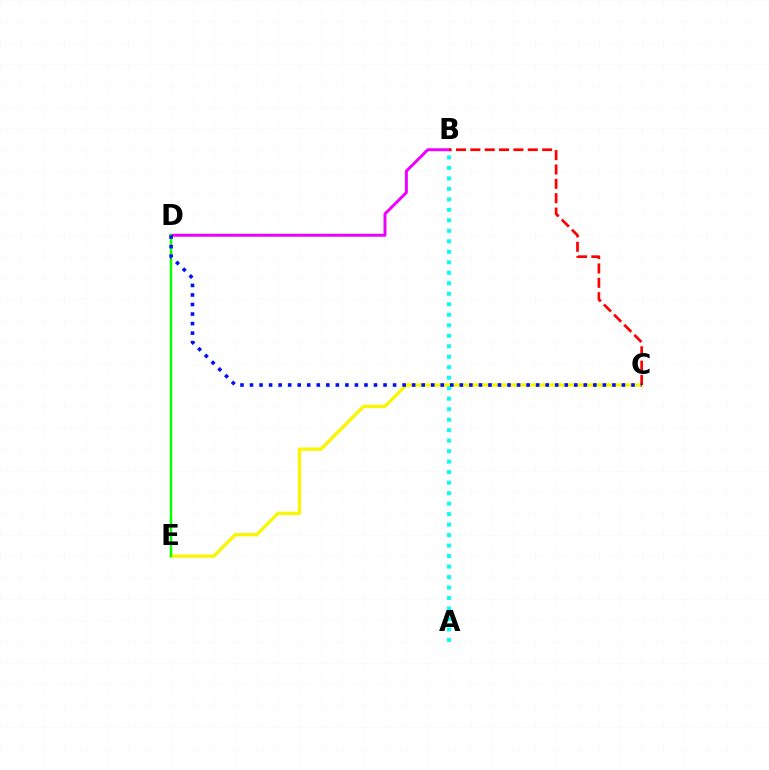{('C', 'E'): [{'color': '#fcf500', 'line_style': 'solid', 'thickness': 2.39}], ('B', 'D'): [{'color': '#ee00ff', 'line_style': 'solid', 'thickness': 2.12}], ('D', 'E'): [{'color': '#08ff00', 'line_style': 'solid', 'thickness': 1.76}], ('B', 'C'): [{'color': '#ff0000', 'line_style': 'dashed', 'thickness': 1.95}], ('A', 'B'): [{'color': '#00fff6', 'line_style': 'dotted', 'thickness': 2.85}], ('C', 'D'): [{'color': '#0010ff', 'line_style': 'dotted', 'thickness': 2.59}]}